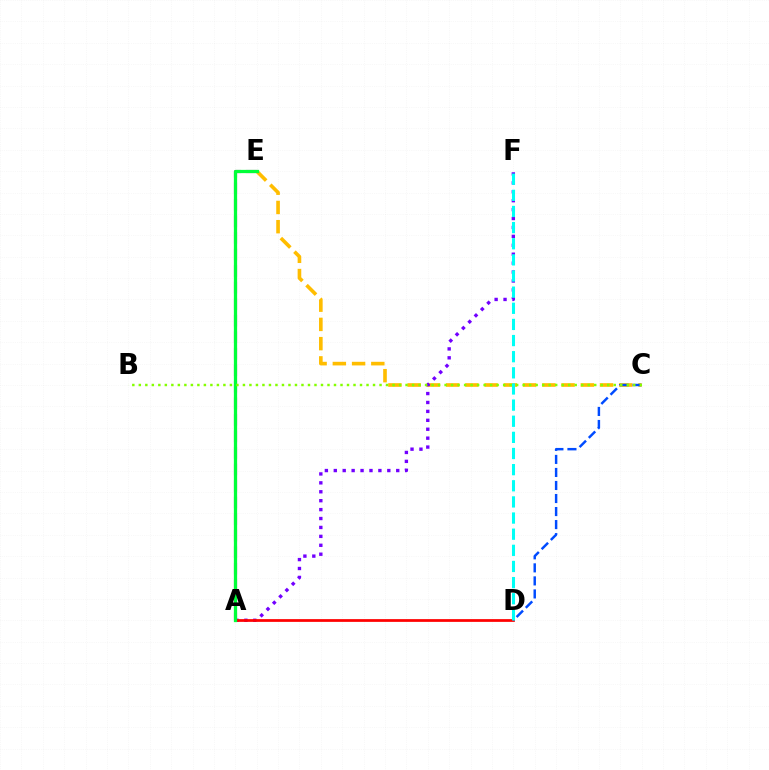{('C', 'E'): [{'color': '#ffbd00', 'line_style': 'dashed', 'thickness': 2.61}], ('A', 'E'): [{'color': '#ff00cf', 'line_style': 'dashed', 'thickness': 2.25}, {'color': '#00ff39', 'line_style': 'solid', 'thickness': 2.35}], ('A', 'F'): [{'color': '#7200ff', 'line_style': 'dotted', 'thickness': 2.42}], ('A', 'D'): [{'color': '#ff0000', 'line_style': 'solid', 'thickness': 1.98}], ('C', 'D'): [{'color': '#004bff', 'line_style': 'dashed', 'thickness': 1.77}], ('B', 'C'): [{'color': '#84ff00', 'line_style': 'dotted', 'thickness': 1.77}], ('D', 'F'): [{'color': '#00fff6', 'line_style': 'dashed', 'thickness': 2.19}]}